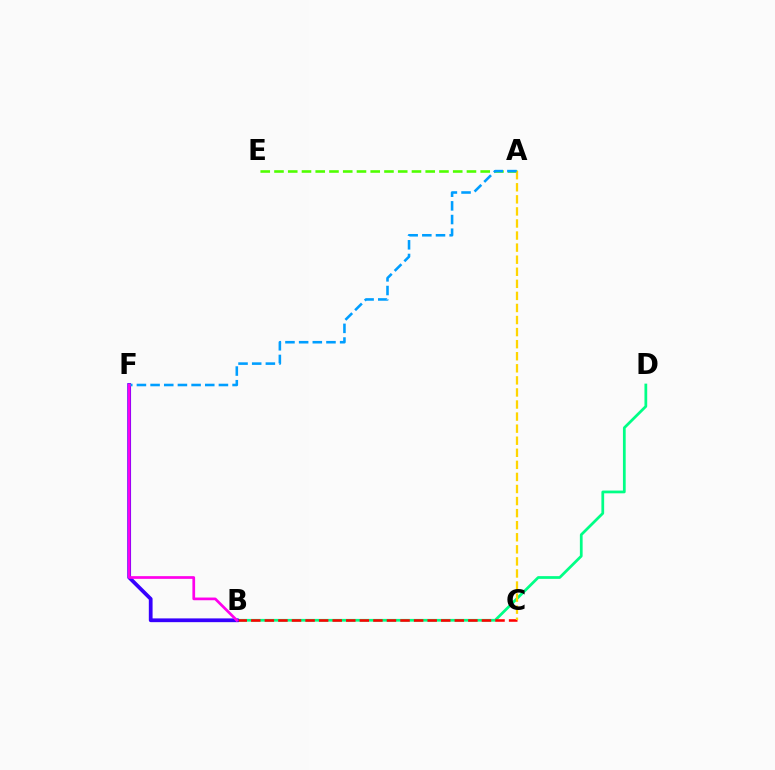{('B', 'D'): [{'color': '#00ff86', 'line_style': 'solid', 'thickness': 1.98}], ('B', 'C'): [{'color': '#ff0000', 'line_style': 'dashed', 'thickness': 1.84}], ('A', 'E'): [{'color': '#4fff00', 'line_style': 'dashed', 'thickness': 1.87}], ('B', 'F'): [{'color': '#3700ff', 'line_style': 'solid', 'thickness': 2.71}, {'color': '#ff00ed', 'line_style': 'solid', 'thickness': 1.95}], ('A', 'C'): [{'color': '#ffd500', 'line_style': 'dashed', 'thickness': 1.64}], ('A', 'F'): [{'color': '#009eff', 'line_style': 'dashed', 'thickness': 1.86}]}